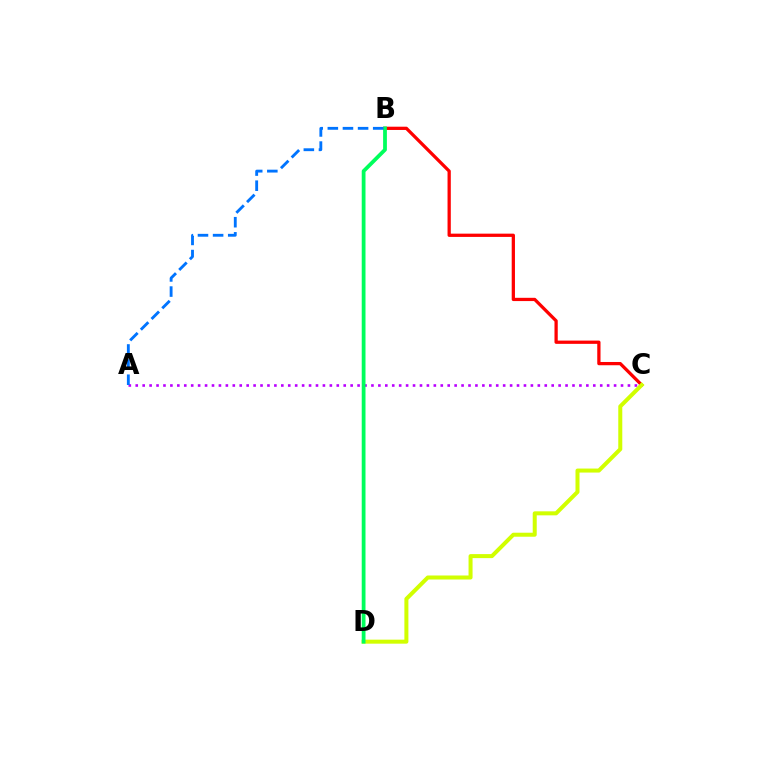{('B', 'C'): [{'color': '#ff0000', 'line_style': 'solid', 'thickness': 2.35}], ('A', 'C'): [{'color': '#b900ff', 'line_style': 'dotted', 'thickness': 1.88}], ('C', 'D'): [{'color': '#d1ff00', 'line_style': 'solid', 'thickness': 2.89}], ('B', 'D'): [{'color': '#00ff5c', 'line_style': 'solid', 'thickness': 2.72}], ('A', 'B'): [{'color': '#0074ff', 'line_style': 'dashed', 'thickness': 2.05}]}